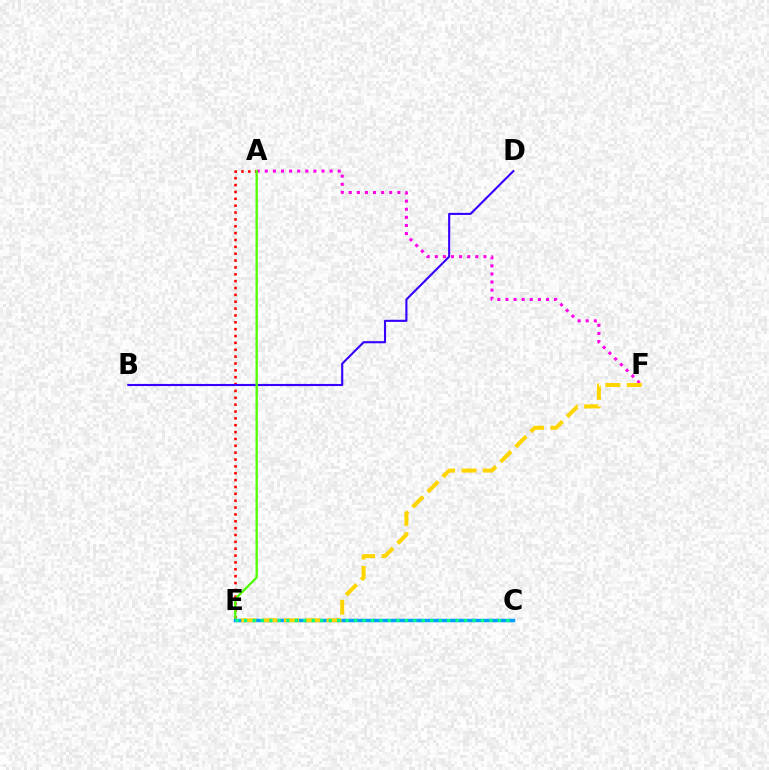{('A', 'F'): [{'color': '#ff00ed', 'line_style': 'dotted', 'thickness': 2.2}], ('A', 'E'): [{'color': '#ff0000', 'line_style': 'dotted', 'thickness': 1.86}, {'color': '#4fff00', 'line_style': 'solid', 'thickness': 1.64}], ('B', 'D'): [{'color': '#3700ff', 'line_style': 'solid', 'thickness': 1.52}], ('C', 'E'): [{'color': '#009eff', 'line_style': 'solid', 'thickness': 2.48}, {'color': '#00ff86', 'line_style': 'dotted', 'thickness': 2.3}], ('E', 'F'): [{'color': '#ffd500', 'line_style': 'dashed', 'thickness': 2.9}]}